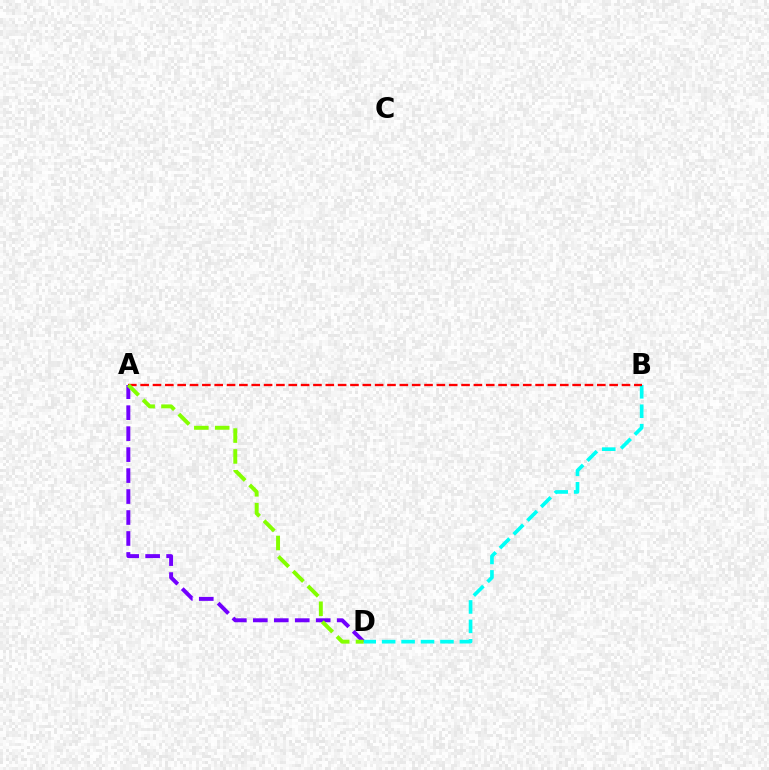{('A', 'D'): [{'color': '#7200ff', 'line_style': 'dashed', 'thickness': 2.85}, {'color': '#84ff00', 'line_style': 'dashed', 'thickness': 2.83}], ('B', 'D'): [{'color': '#00fff6', 'line_style': 'dashed', 'thickness': 2.64}], ('A', 'B'): [{'color': '#ff0000', 'line_style': 'dashed', 'thickness': 1.68}]}